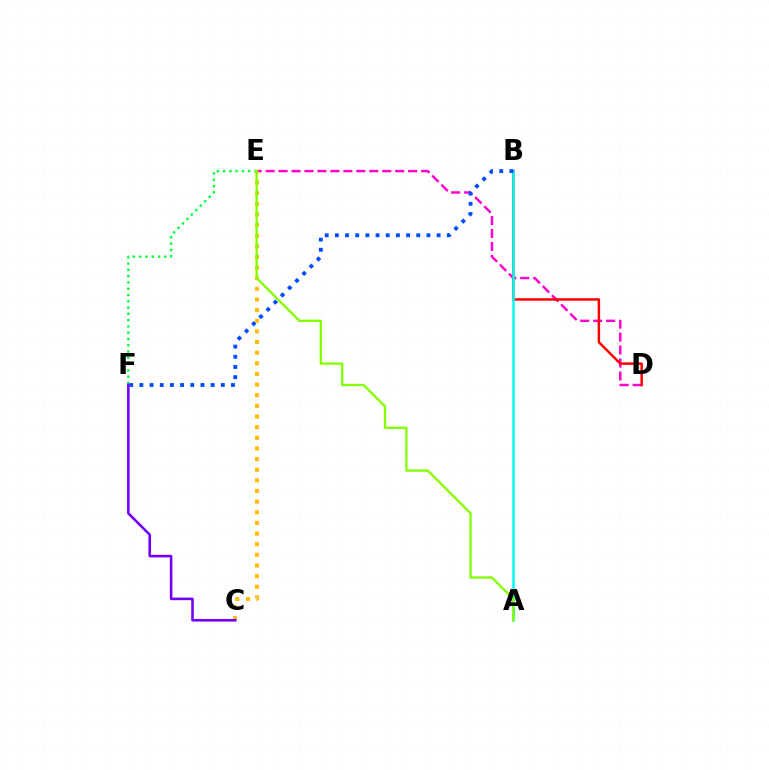{('E', 'F'): [{'color': '#00ff39', 'line_style': 'dotted', 'thickness': 1.71}], ('D', 'E'): [{'color': '#ff00cf', 'line_style': 'dashed', 'thickness': 1.76}], ('B', 'D'): [{'color': '#ff0000', 'line_style': 'solid', 'thickness': 1.77}], ('C', 'E'): [{'color': '#ffbd00', 'line_style': 'dotted', 'thickness': 2.89}], ('A', 'B'): [{'color': '#00fff6', 'line_style': 'solid', 'thickness': 1.82}], ('B', 'F'): [{'color': '#004bff', 'line_style': 'dotted', 'thickness': 2.76}], ('C', 'F'): [{'color': '#7200ff', 'line_style': 'solid', 'thickness': 1.86}], ('A', 'E'): [{'color': '#84ff00', 'line_style': 'solid', 'thickness': 1.67}]}